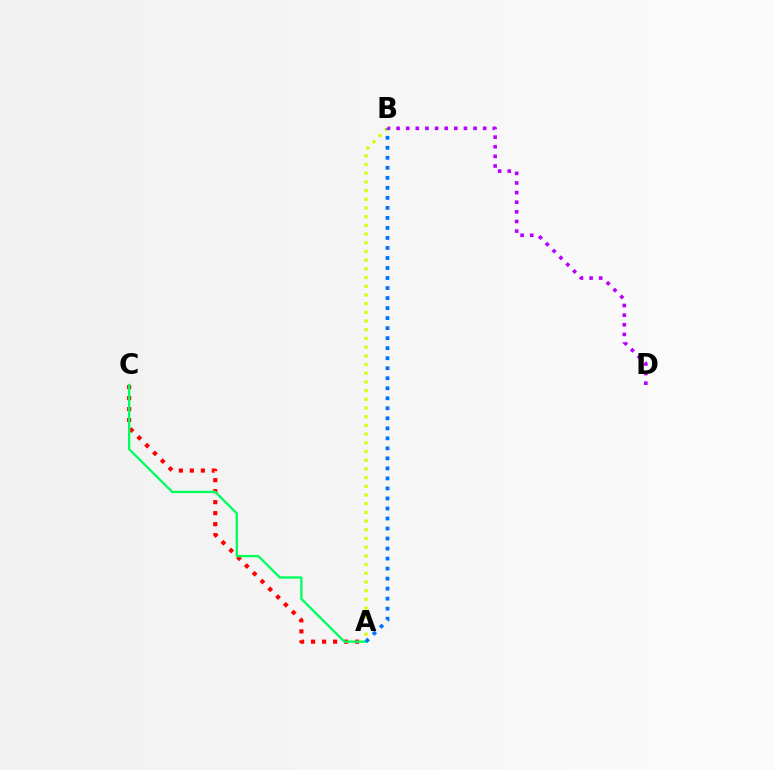{('A', 'C'): [{'color': '#ff0000', 'line_style': 'dotted', 'thickness': 2.99}, {'color': '#00ff5c', 'line_style': 'solid', 'thickness': 1.68}], ('A', 'B'): [{'color': '#d1ff00', 'line_style': 'dotted', 'thickness': 2.36}, {'color': '#0074ff', 'line_style': 'dotted', 'thickness': 2.72}], ('B', 'D'): [{'color': '#b900ff', 'line_style': 'dotted', 'thickness': 2.61}]}